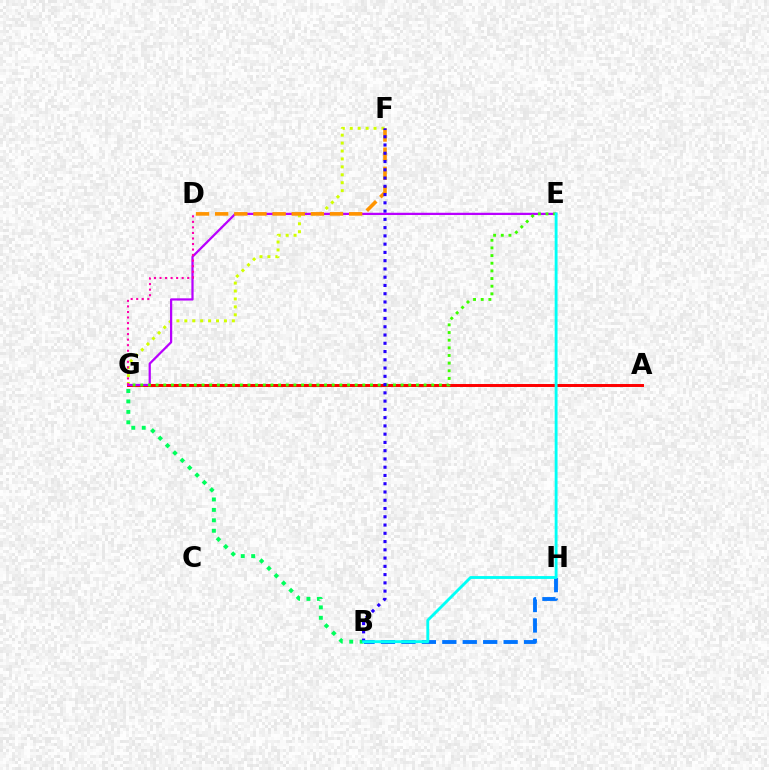{('F', 'G'): [{'color': '#d1ff00', 'line_style': 'dotted', 'thickness': 2.15}], ('A', 'G'): [{'color': '#ff0000', 'line_style': 'solid', 'thickness': 2.13}], ('E', 'G'): [{'color': '#b900ff', 'line_style': 'solid', 'thickness': 1.62}, {'color': '#3dff00', 'line_style': 'dotted', 'thickness': 2.08}], ('D', 'F'): [{'color': '#ff9400', 'line_style': 'dashed', 'thickness': 2.6}], ('B', 'G'): [{'color': '#00ff5c', 'line_style': 'dotted', 'thickness': 2.83}], ('D', 'G'): [{'color': '#ff00ac', 'line_style': 'dotted', 'thickness': 1.5}], ('B', 'H'): [{'color': '#0074ff', 'line_style': 'dashed', 'thickness': 2.78}], ('B', 'F'): [{'color': '#2500ff', 'line_style': 'dotted', 'thickness': 2.24}], ('B', 'E'): [{'color': '#00fff6', 'line_style': 'solid', 'thickness': 2.06}]}